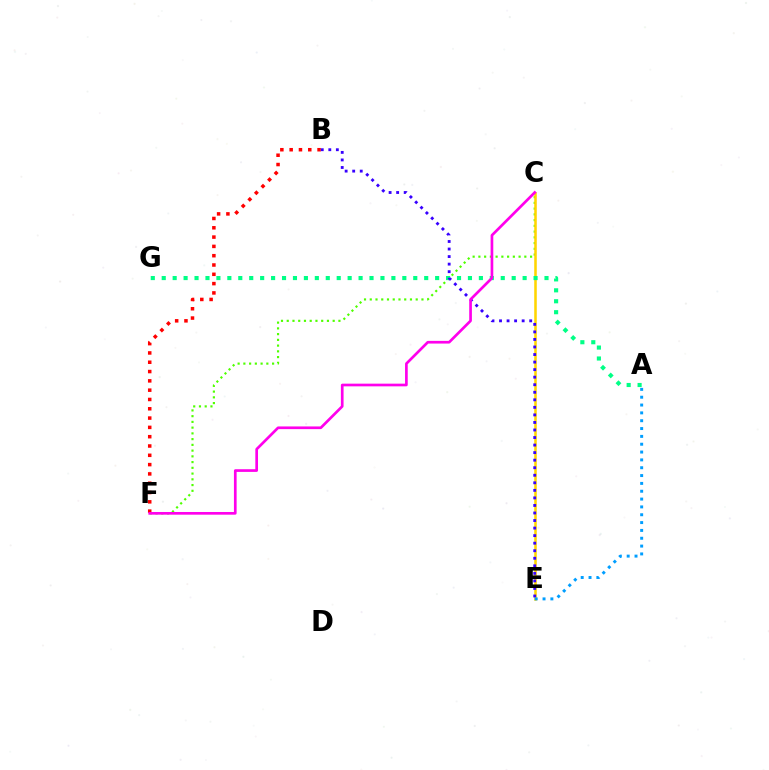{('C', 'F'): [{'color': '#4fff00', 'line_style': 'dotted', 'thickness': 1.56}, {'color': '#ff00ed', 'line_style': 'solid', 'thickness': 1.93}], ('C', 'E'): [{'color': '#ffd500', 'line_style': 'solid', 'thickness': 1.83}], ('A', 'G'): [{'color': '#00ff86', 'line_style': 'dotted', 'thickness': 2.97}], ('B', 'F'): [{'color': '#ff0000', 'line_style': 'dotted', 'thickness': 2.53}], ('B', 'E'): [{'color': '#3700ff', 'line_style': 'dotted', 'thickness': 2.05}], ('A', 'E'): [{'color': '#009eff', 'line_style': 'dotted', 'thickness': 2.13}]}